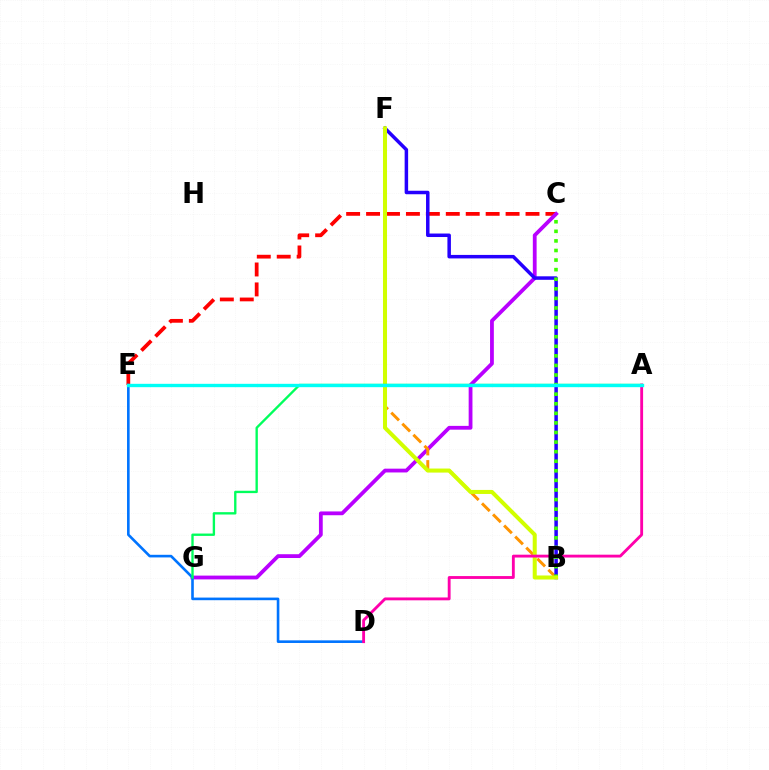{('C', 'E'): [{'color': '#ff0000', 'line_style': 'dashed', 'thickness': 2.71}], ('C', 'G'): [{'color': '#b900ff', 'line_style': 'solid', 'thickness': 2.73}], ('D', 'E'): [{'color': '#0074ff', 'line_style': 'solid', 'thickness': 1.89}], ('B', 'F'): [{'color': '#ff9400', 'line_style': 'dashed', 'thickness': 2.13}, {'color': '#2500ff', 'line_style': 'solid', 'thickness': 2.52}, {'color': '#d1ff00', 'line_style': 'solid', 'thickness': 2.9}], ('B', 'C'): [{'color': '#3dff00', 'line_style': 'dotted', 'thickness': 2.6}], ('A', 'G'): [{'color': '#00ff5c', 'line_style': 'solid', 'thickness': 1.7}], ('A', 'D'): [{'color': '#ff00ac', 'line_style': 'solid', 'thickness': 2.06}], ('A', 'E'): [{'color': '#00fff6', 'line_style': 'solid', 'thickness': 2.42}]}